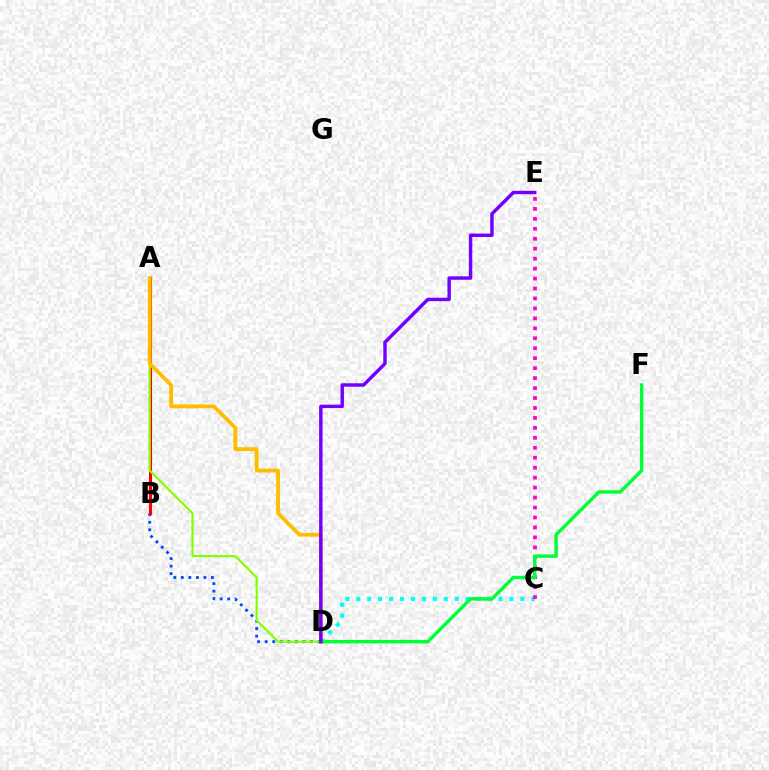{('B', 'D'): [{'color': '#004bff', 'line_style': 'dotted', 'thickness': 2.05}], ('C', 'D'): [{'color': '#00fff6', 'line_style': 'dotted', 'thickness': 2.97}], ('C', 'E'): [{'color': '#ff00cf', 'line_style': 'dotted', 'thickness': 2.7}], ('A', 'B'): [{'color': '#ff0000', 'line_style': 'solid', 'thickness': 2.23}], ('A', 'D'): [{'color': '#84ff00', 'line_style': 'solid', 'thickness': 1.56}, {'color': '#ffbd00', 'line_style': 'solid', 'thickness': 2.73}], ('D', 'F'): [{'color': '#00ff39', 'line_style': 'solid', 'thickness': 2.48}], ('D', 'E'): [{'color': '#7200ff', 'line_style': 'solid', 'thickness': 2.47}]}